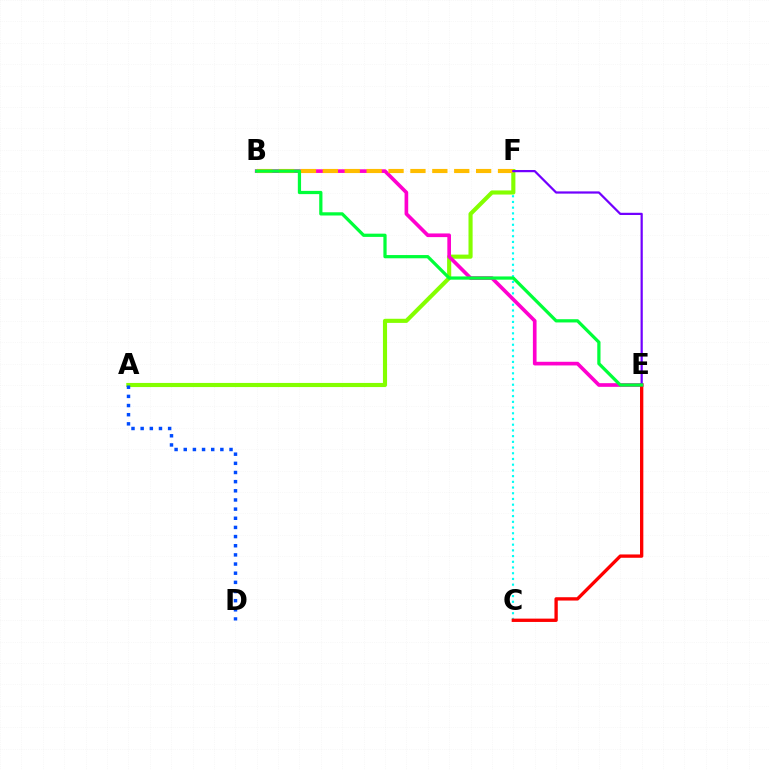{('C', 'F'): [{'color': '#00fff6', 'line_style': 'dotted', 'thickness': 1.55}], ('A', 'F'): [{'color': '#84ff00', 'line_style': 'solid', 'thickness': 2.97}], ('B', 'E'): [{'color': '#ff00cf', 'line_style': 'solid', 'thickness': 2.64}, {'color': '#00ff39', 'line_style': 'solid', 'thickness': 2.33}], ('B', 'F'): [{'color': '#ffbd00', 'line_style': 'dashed', 'thickness': 2.98}], ('C', 'E'): [{'color': '#ff0000', 'line_style': 'solid', 'thickness': 2.4}], ('E', 'F'): [{'color': '#7200ff', 'line_style': 'solid', 'thickness': 1.6}], ('A', 'D'): [{'color': '#004bff', 'line_style': 'dotted', 'thickness': 2.49}]}